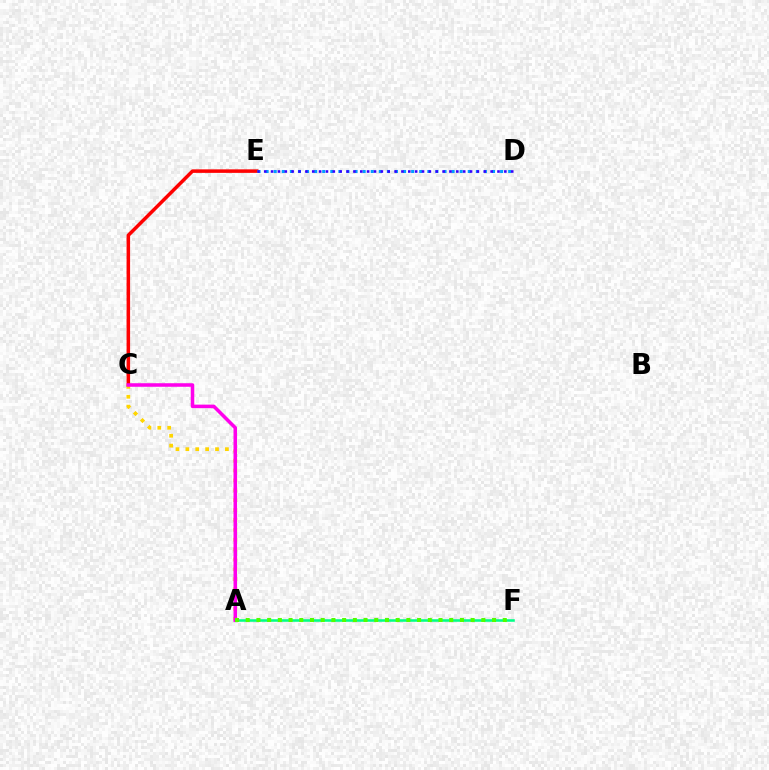{('C', 'E'): [{'color': '#ff0000', 'line_style': 'solid', 'thickness': 2.53}], ('A', 'F'): [{'color': '#00ff86', 'line_style': 'solid', 'thickness': 1.84}, {'color': '#4fff00', 'line_style': 'dotted', 'thickness': 2.91}], ('A', 'C'): [{'color': '#ffd500', 'line_style': 'dotted', 'thickness': 2.69}, {'color': '#ff00ed', 'line_style': 'solid', 'thickness': 2.55}], ('D', 'E'): [{'color': '#009eff', 'line_style': 'dotted', 'thickness': 2.2}, {'color': '#3700ff', 'line_style': 'dotted', 'thickness': 1.86}]}